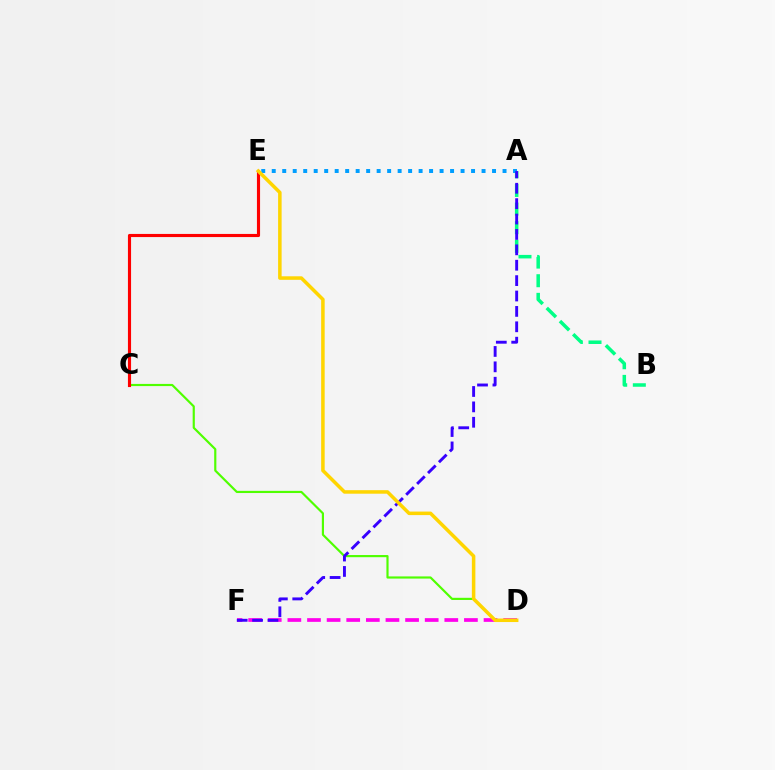{('A', 'B'): [{'color': '#00ff86', 'line_style': 'dashed', 'thickness': 2.53}], ('A', 'E'): [{'color': '#009eff', 'line_style': 'dotted', 'thickness': 2.85}], ('C', 'D'): [{'color': '#4fff00', 'line_style': 'solid', 'thickness': 1.56}], ('D', 'F'): [{'color': '#ff00ed', 'line_style': 'dashed', 'thickness': 2.66}], ('C', 'E'): [{'color': '#ff0000', 'line_style': 'solid', 'thickness': 2.25}], ('A', 'F'): [{'color': '#3700ff', 'line_style': 'dashed', 'thickness': 2.09}], ('D', 'E'): [{'color': '#ffd500', 'line_style': 'solid', 'thickness': 2.53}]}